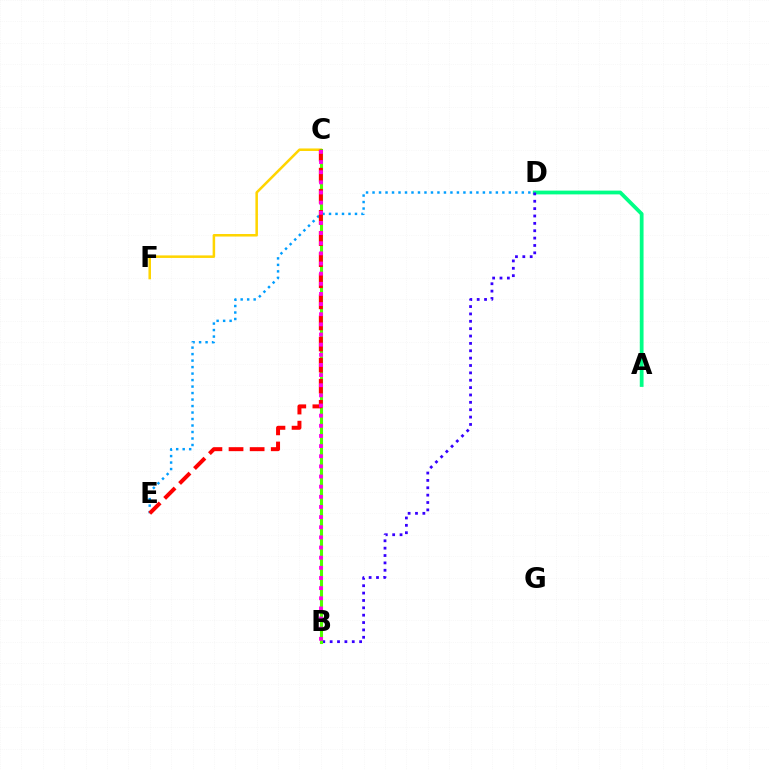{('A', 'D'): [{'color': '#00ff86', 'line_style': 'solid', 'thickness': 2.72}], ('D', 'E'): [{'color': '#009eff', 'line_style': 'dotted', 'thickness': 1.76}], ('B', 'D'): [{'color': '#3700ff', 'line_style': 'dotted', 'thickness': 2.0}], ('C', 'F'): [{'color': '#ffd500', 'line_style': 'solid', 'thickness': 1.82}], ('B', 'C'): [{'color': '#4fff00', 'line_style': 'solid', 'thickness': 2.22}, {'color': '#ff00ed', 'line_style': 'dotted', 'thickness': 2.76}], ('C', 'E'): [{'color': '#ff0000', 'line_style': 'dashed', 'thickness': 2.87}]}